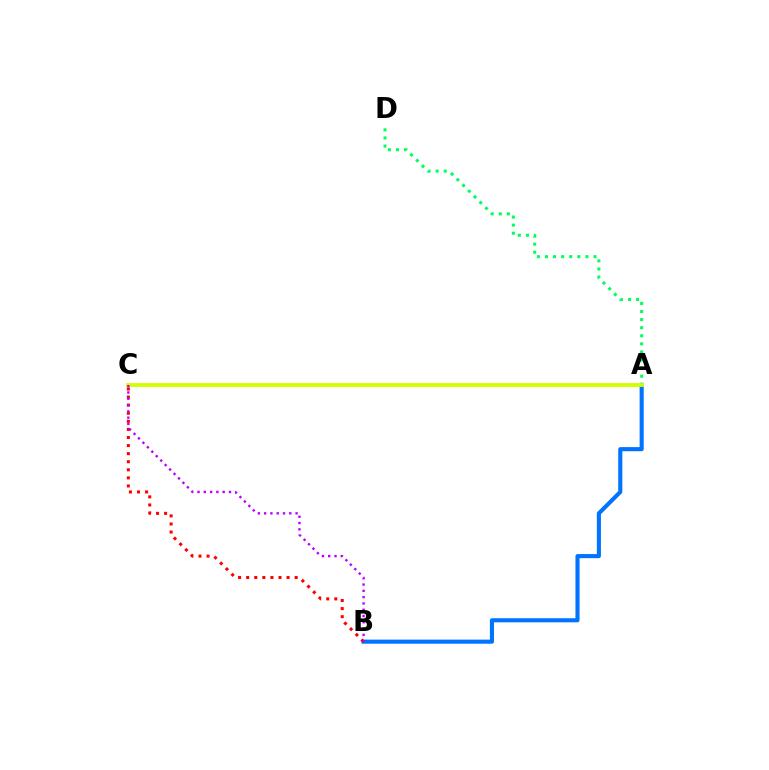{('A', 'D'): [{'color': '#00ff5c', 'line_style': 'dotted', 'thickness': 2.2}], ('A', 'B'): [{'color': '#0074ff', 'line_style': 'solid', 'thickness': 2.96}], ('B', 'C'): [{'color': '#ff0000', 'line_style': 'dotted', 'thickness': 2.2}, {'color': '#b900ff', 'line_style': 'dotted', 'thickness': 1.71}], ('A', 'C'): [{'color': '#d1ff00', 'line_style': 'solid', 'thickness': 2.78}]}